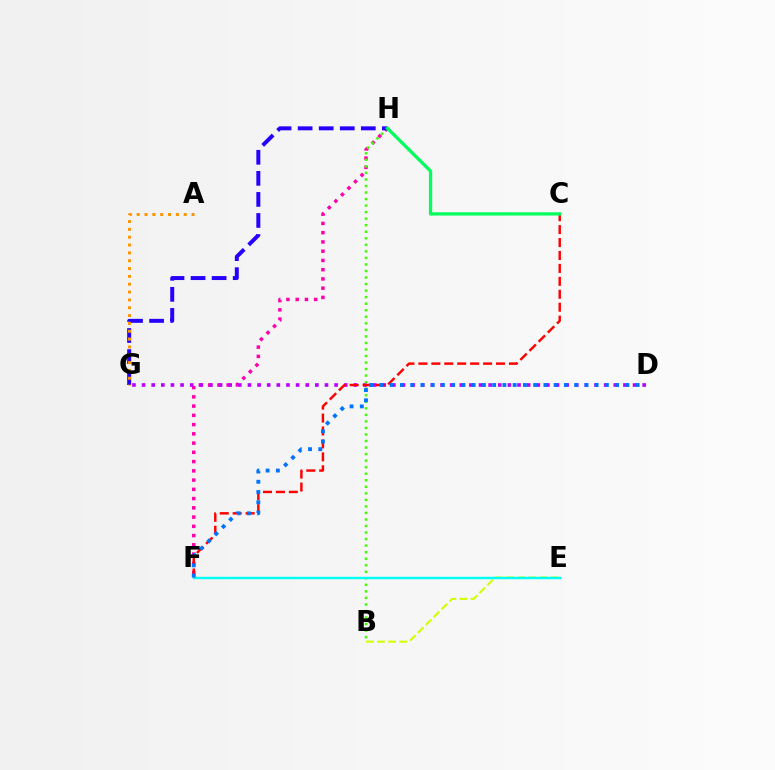{('F', 'H'): [{'color': '#ff00ac', 'line_style': 'dotted', 'thickness': 2.51}], ('D', 'G'): [{'color': '#b900ff', 'line_style': 'dotted', 'thickness': 2.62}], ('B', 'H'): [{'color': '#3dff00', 'line_style': 'dotted', 'thickness': 1.78}], ('G', 'H'): [{'color': '#2500ff', 'line_style': 'dashed', 'thickness': 2.86}], ('B', 'E'): [{'color': '#d1ff00', 'line_style': 'dashed', 'thickness': 1.51}], ('C', 'F'): [{'color': '#ff0000', 'line_style': 'dashed', 'thickness': 1.76}], ('A', 'G'): [{'color': '#ff9400', 'line_style': 'dotted', 'thickness': 2.13}], ('E', 'F'): [{'color': '#00fff6', 'line_style': 'solid', 'thickness': 1.75}], ('D', 'F'): [{'color': '#0074ff', 'line_style': 'dotted', 'thickness': 2.78}], ('C', 'H'): [{'color': '#00ff5c', 'line_style': 'solid', 'thickness': 2.36}]}